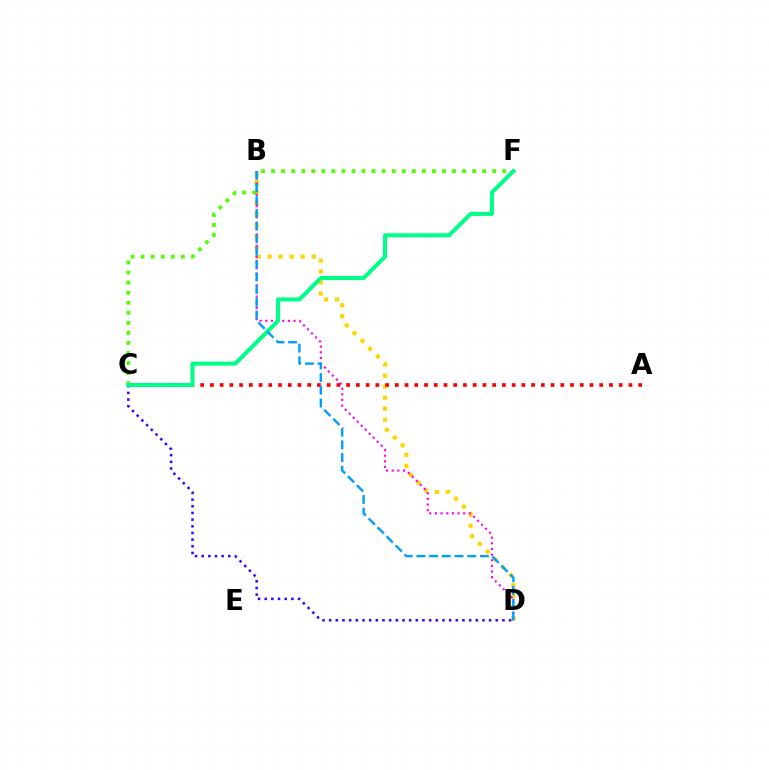{('B', 'D'): [{'color': '#ffd500', 'line_style': 'dotted', 'thickness': 2.99}, {'color': '#ff00ed', 'line_style': 'dotted', 'thickness': 1.54}, {'color': '#009eff', 'line_style': 'dashed', 'thickness': 1.72}], ('C', 'F'): [{'color': '#4fff00', 'line_style': 'dotted', 'thickness': 2.73}, {'color': '#00ff86', 'line_style': 'solid', 'thickness': 2.91}], ('A', 'C'): [{'color': '#ff0000', 'line_style': 'dotted', 'thickness': 2.64}], ('C', 'D'): [{'color': '#3700ff', 'line_style': 'dotted', 'thickness': 1.81}]}